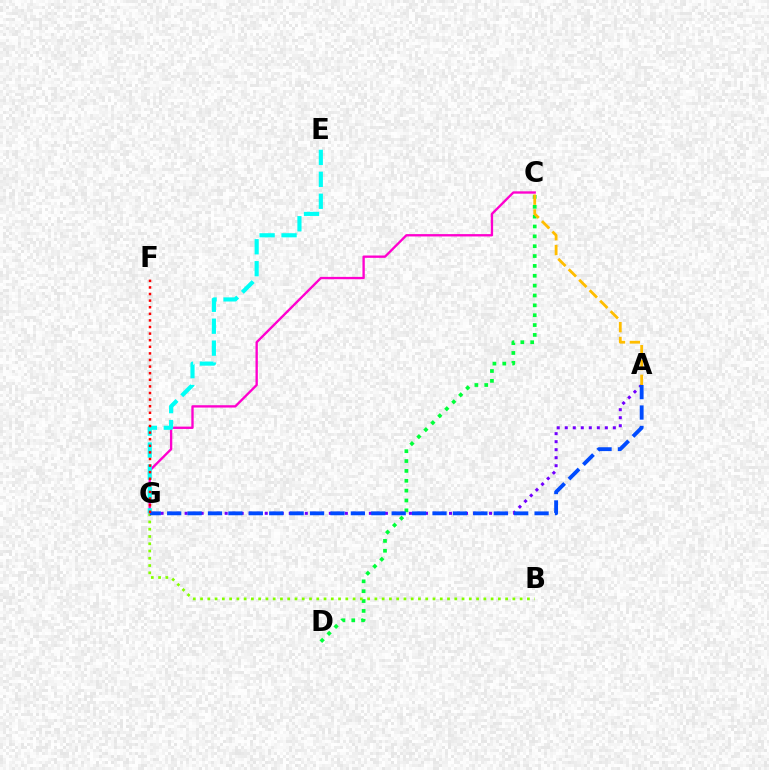{('A', 'G'): [{'color': '#7200ff', 'line_style': 'dotted', 'thickness': 2.18}, {'color': '#004bff', 'line_style': 'dashed', 'thickness': 2.77}], ('C', 'D'): [{'color': '#00ff39', 'line_style': 'dotted', 'thickness': 2.68}], ('C', 'G'): [{'color': '#ff00cf', 'line_style': 'solid', 'thickness': 1.69}], ('B', 'G'): [{'color': '#84ff00', 'line_style': 'dotted', 'thickness': 1.97}], ('E', 'G'): [{'color': '#00fff6', 'line_style': 'dashed', 'thickness': 2.98}], ('F', 'G'): [{'color': '#ff0000', 'line_style': 'dotted', 'thickness': 1.79}], ('A', 'C'): [{'color': '#ffbd00', 'line_style': 'dashed', 'thickness': 2.01}]}